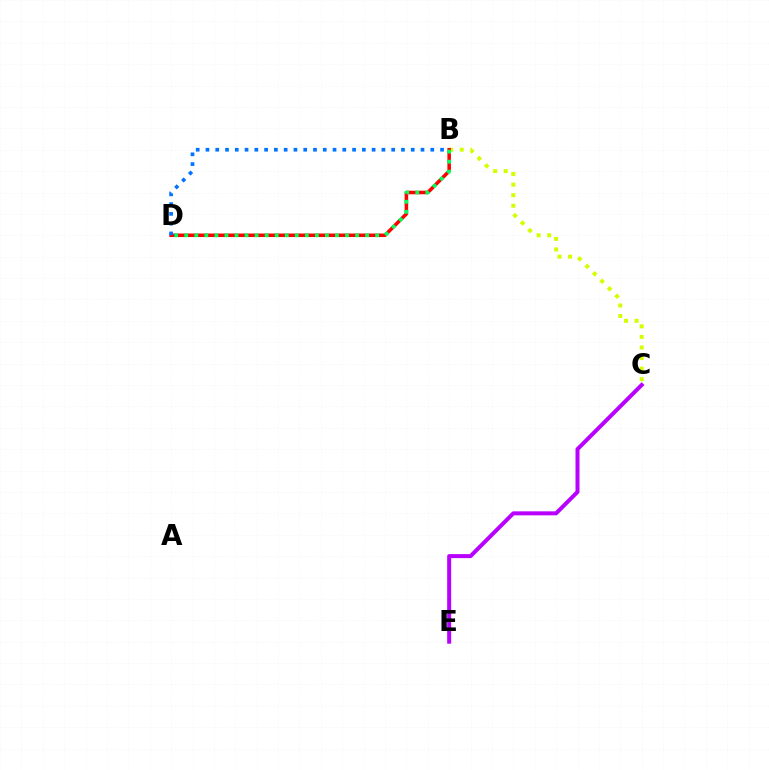{('B', 'C'): [{'color': '#d1ff00', 'line_style': 'dotted', 'thickness': 2.87}], ('B', 'D'): [{'color': '#ff0000', 'line_style': 'solid', 'thickness': 2.54}, {'color': '#00ff5c', 'line_style': 'dotted', 'thickness': 2.73}, {'color': '#0074ff', 'line_style': 'dotted', 'thickness': 2.66}], ('C', 'E'): [{'color': '#b900ff', 'line_style': 'solid', 'thickness': 2.88}]}